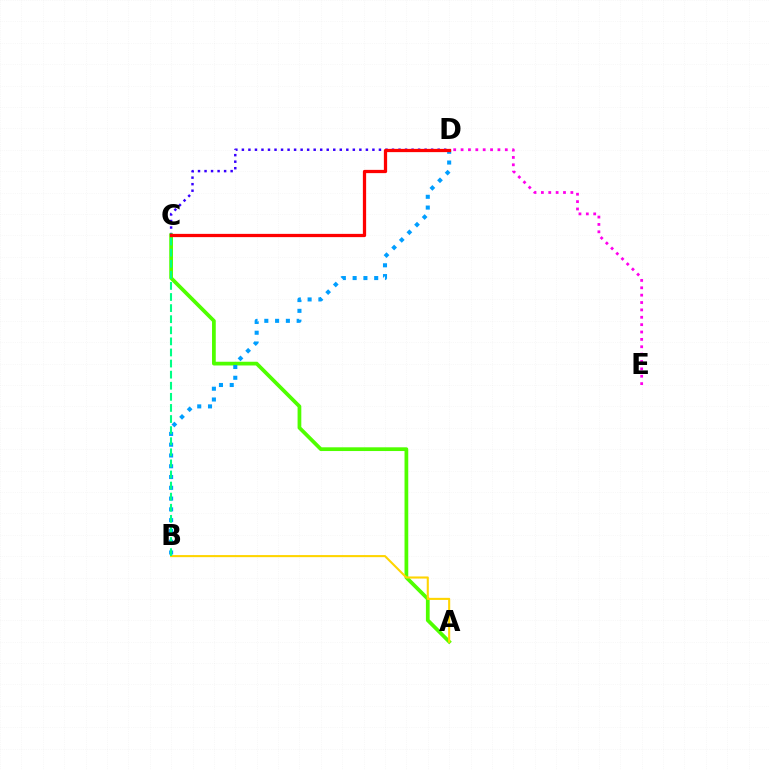{('C', 'D'): [{'color': '#3700ff', 'line_style': 'dotted', 'thickness': 1.77}, {'color': '#ff0000', 'line_style': 'solid', 'thickness': 2.34}], ('A', 'C'): [{'color': '#4fff00', 'line_style': 'solid', 'thickness': 2.69}], ('A', 'B'): [{'color': '#ffd500', 'line_style': 'solid', 'thickness': 1.51}], ('B', 'D'): [{'color': '#009eff', 'line_style': 'dotted', 'thickness': 2.93}], ('B', 'C'): [{'color': '#00ff86', 'line_style': 'dashed', 'thickness': 1.51}], ('D', 'E'): [{'color': '#ff00ed', 'line_style': 'dotted', 'thickness': 2.0}]}